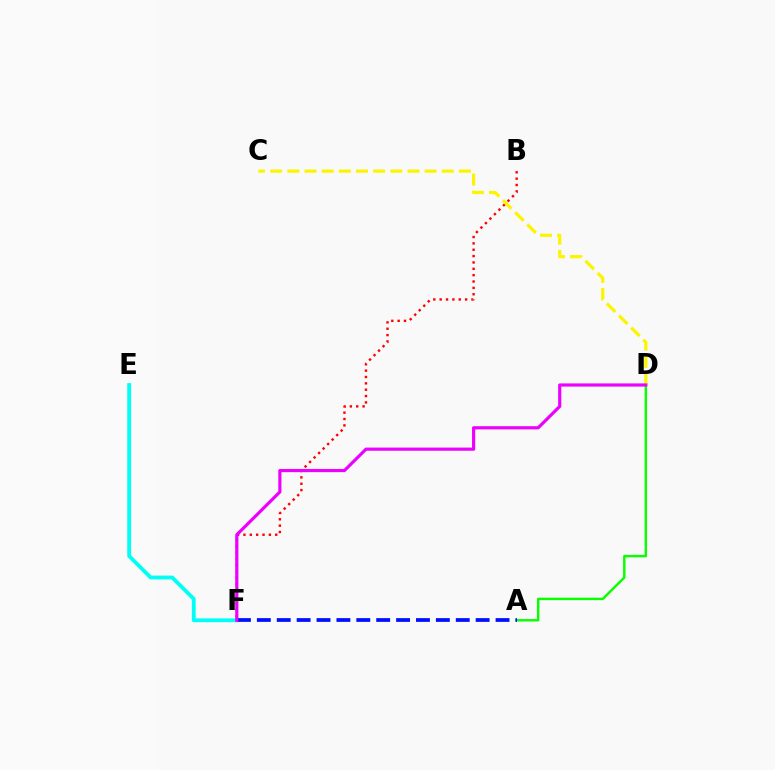{('E', 'F'): [{'color': '#00fff6', 'line_style': 'solid', 'thickness': 2.74}], ('A', 'D'): [{'color': '#08ff00', 'line_style': 'solid', 'thickness': 1.75}], ('B', 'F'): [{'color': '#ff0000', 'line_style': 'dotted', 'thickness': 1.73}], ('A', 'F'): [{'color': '#0010ff', 'line_style': 'dashed', 'thickness': 2.7}], ('C', 'D'): [{'color': '#fcf500', 'line_style': 'dashed', 'thickness': 2.33}], ('D', 'F'): [{'color': '#ee00ff', 'line_style': 'solid', 'thickness': 2.28}]}